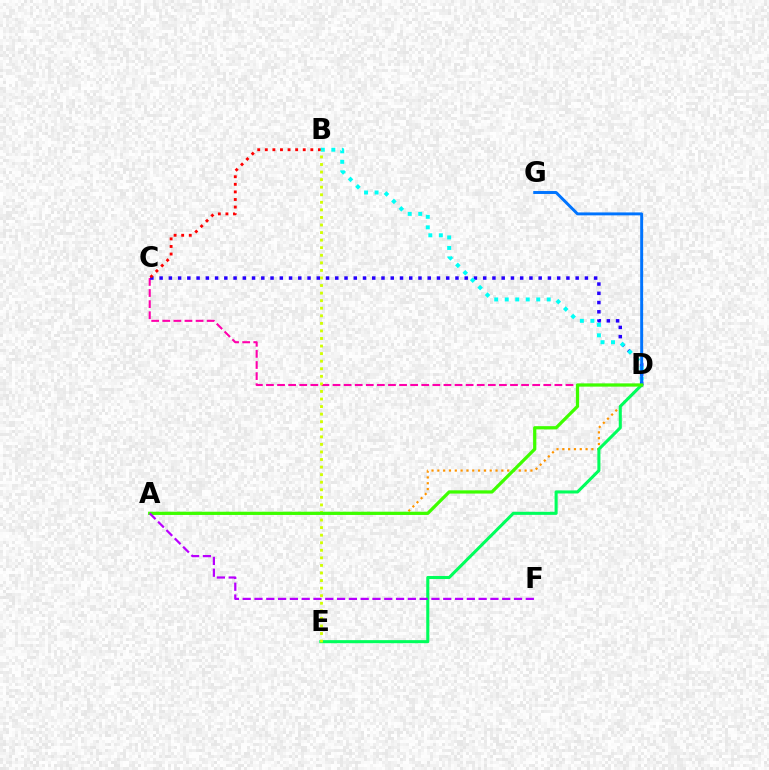{('A', 'D'): [{'color': '#ff9400', 'line_style': 'dotted', 'thickness': 1.58}, {'color': '#3dff00', 'line_style': 'solid', 'thickness': 2.33}], ('C', 'D'): [{'color': '#ff00ac', 'line_style': 'dashed', 'thickness': 1.51}, {'color': '#2500ff', 'line_style': 'dotted', 'thickness': 2.51}], ('D', 'E'): [{'color': '#00ff5c', 'line_style': 'solid', 'thickness': 2.2}], ('B', 'C'): [{'color': '#ff0000', 'line_style': 'dotted', 'thickness': 2.06}], ('B', 'D'): [{'color': '#00fff6', 'line_style': 'dotted', 'thickness': 2.85}], ('D', 'G'): [{'color': '#0074ff', 'line_style': 'solid', 'thickness': 2.11}], ('B', 'E'): [{'color': '#d1ff00', 'line_style': 'dotted', 'thickness': 2.06}], ('A', 'F'): [{'color': '#b900ff', 'line_style': 'dashed', 'thickness': 1.6}]}